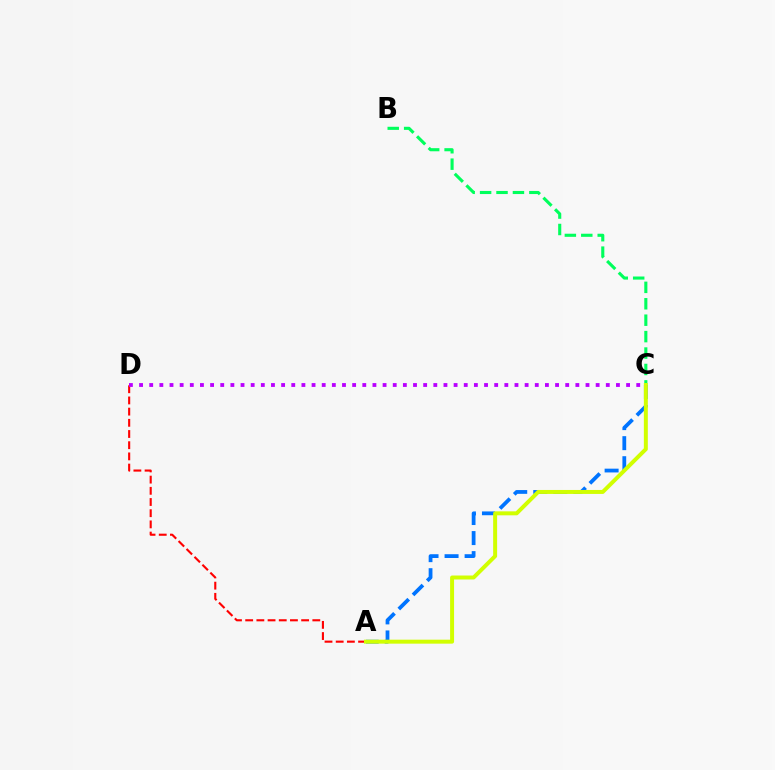{('B', 'C'): [{'color': '#00ff5c', 'line_style': 'dashed', 'thickness': 2.23}], ('A', 'C'): [{'color': '#0074ff', 'line_style': 'dashed', 'thickness': 2.72}, {'color': '#d1ff00', 'line_style': 'solid', 'thickness': 2.86}], ('A', 'D'): [{'color': '#ff0000', 'line_style': 'dashed', 'thickness': 1.52}], ('C', 'D'): [{'color': '#b900ff', 'line_style': 'dotted', 'thickness': 2.76}]}